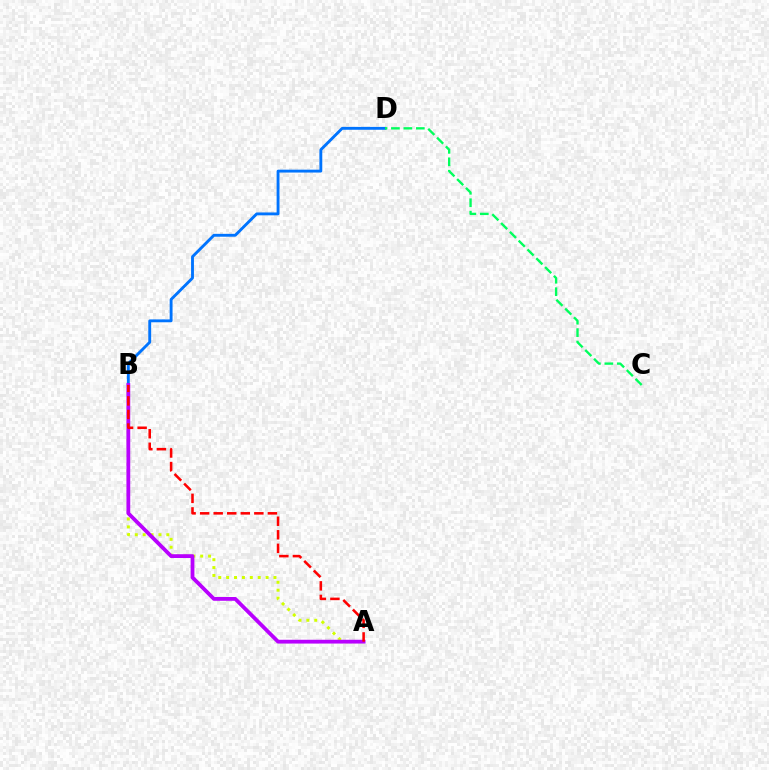{('A', 'B'): [{'color': '#d1ff00', 'line_style': 'dotted', 'thickness': 2.14}, {'color': '#b900ff', 'line_style': 'solid', 'thickness': 2.73}, {'color': '#ff0000', 'line_style': 'dashed', 'thickness': 1.84}], ('B', 'D'): [{'color': '#0074ff', 'line_style': 'solid', 'thickness': 2.07}], ('C', 'D'): [{'color': '#00ff5c', 'line_style': 'dashed', 'thickness': 1.69}]}